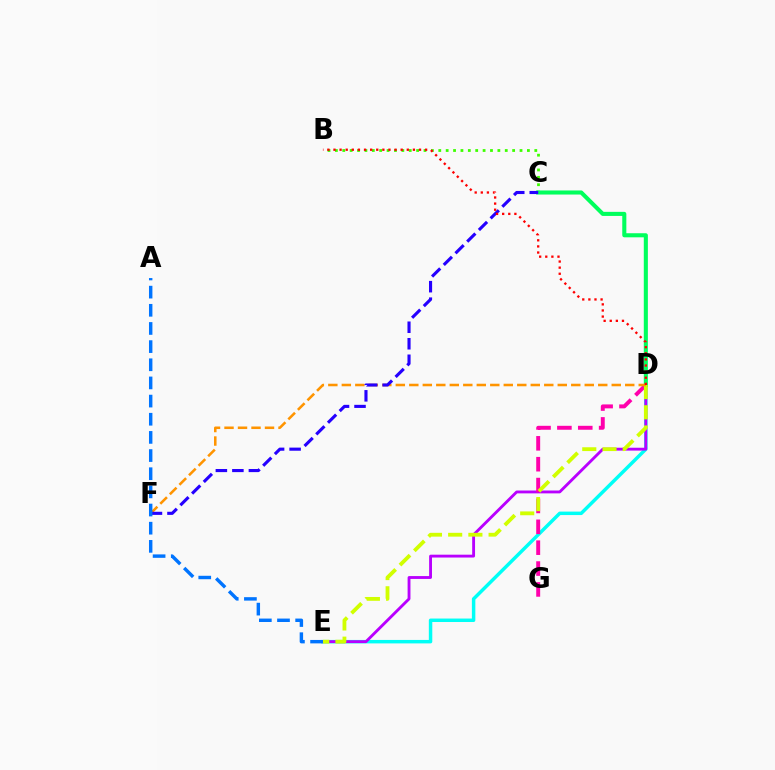{('D', 'E'): [{'color': '#00fff6', 'line_style': 'solid', 'thickness': 2.49}, {'color': '#b900ff', 'line_style': 'solid', 'thickness': 2.06}, {'color': '#d1ff00', 'line_style': 'dashed', 'thickness': 2.75}], ('B', 'C'): [{'color': '#3dff00', 'line_style': 'dotted', 'thickness': 2.01}], ('D', 'G'): [{'color': '#ff00ac', 'line_style': 'dashed', 'thickness': 2.84}], ('C', 'D'): [{'color': '#00ff5c', 'line_style': 'solid', 'thickness': 2.94}], ('D', 'F'): [{'color': '#ff9400', 'line_style': 'dashed', 'thickness': 1.83}], ('C', 'F'): [{'color': '#2500ff', 'line_style': 'dashed', 'thickness': 2.24}], ('B', 'D'): [{'color': '#ff0000', 'line_style': 'dotted', 'thickness': 1.66}], ('A', 'E'): [{'color': '#0074ff', 'line_style': 'dashed', 'thickness': 2.47}]}